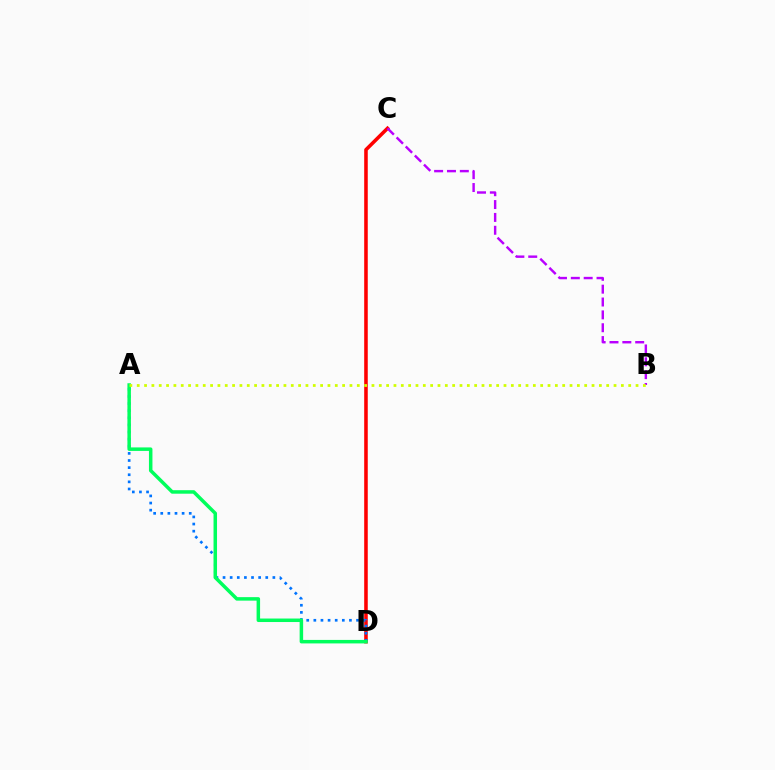{('C', 'D'): [{'color': '#ff0000', 'line_style': 'solid', 'thickness': 2.56}], ('A', 'D'): [{'color': '#0074ff', 'line_style': 'dotted', 'thickness': 1.93}, {'color': '#00ff5c', 'line_style': 'solid', 'thickness': 2.52}], ('B', 'C'): [{'color': '#b900ff', 'line_style': 'dashed', 'thickness': 1.75}], ('A', 'B'): [{'color': '#d1ff00', 'line_style': 'dotted', 'thickness': 1.99}]}